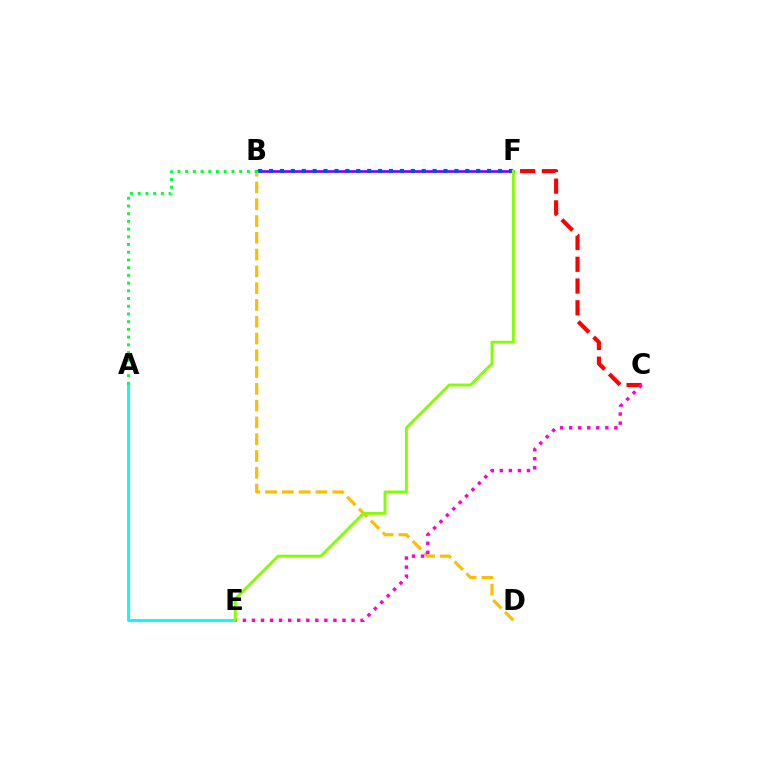{('B', 'F'): [{'color': '#7200ff', 'line_style': 'solid', 'thickness': 1.87}, {'color': '#004bff', 'line_style': 'dotted', 'thickness': 2.96}], ('A', 'E'): [{'color': '#00fff6', 'line_style': 'solid', 'thickness': 2.1}], ('C', 'F'): [{'color': '#ff0000', 'line_style': 'dashed', 'thickness': 2.95}], ('B', 'D'): [{'color': '#ffbd00', 'line_style': 'dashed', 'thickness': 2.28}], ('C', 'E'): [{'color': '#ff00cf', 'line_style': 'dotted', 'thickness': 2.46}], ('A', 'B'): [{'color': '#00ff39', 'line_style': 'dotted', 'thickness': 2.1}], ('E', 'F'): [{'color': '#84ff00', 'line_style': 'solid', 'thickness': 2.09}]}